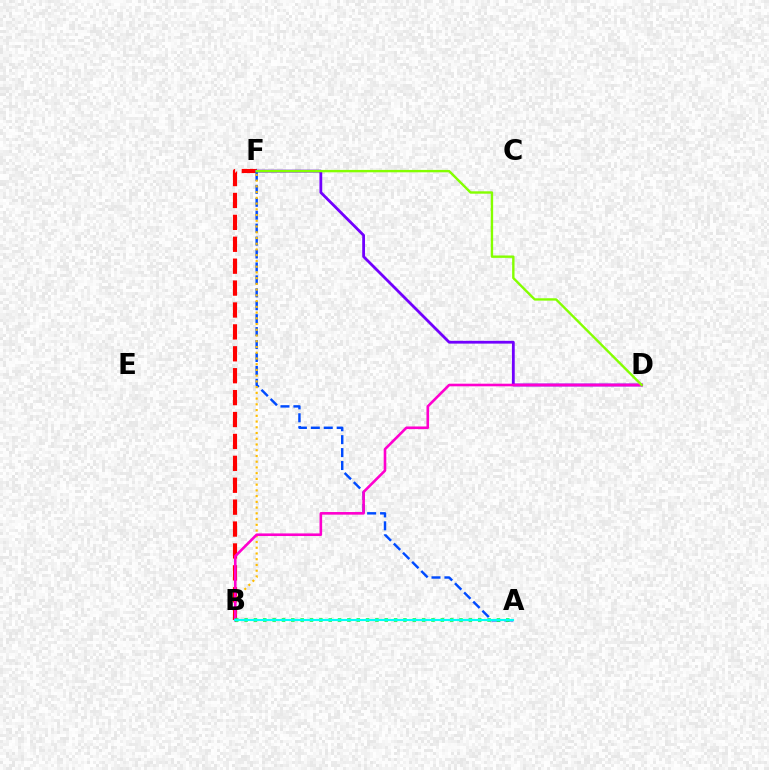{('B', 'F'): [{'color': '#ff0000', 'line_style': 'dashed', 'thickness': 2.98}, {'color': '#ffbd00', 'line_style': 'dotted', 'thickness': 1.56}], ('D', 'F'): [{'color': '#7200ff', 'line_style': 'solid', 'thickness': 2.01}, {'color': '#84ff00', 'line_style': 'solid', 'thickness': 1.72}], ('A', 'F'): [{'color': '#004bff', 'line_style': 'dashed', 'thickness': 1.76}], ('B', 'D'): [{'color': '#ff00cf', 'line_style': 'solid', 'thickness': 1.88}], ('A', 'B'): [{'color': '#00ff39', 'line_style': 'dotted', 'thickness': 2.54}, {'color': '#00fff6', 'line_style': 'solid', 'thickness': 1.54}]}